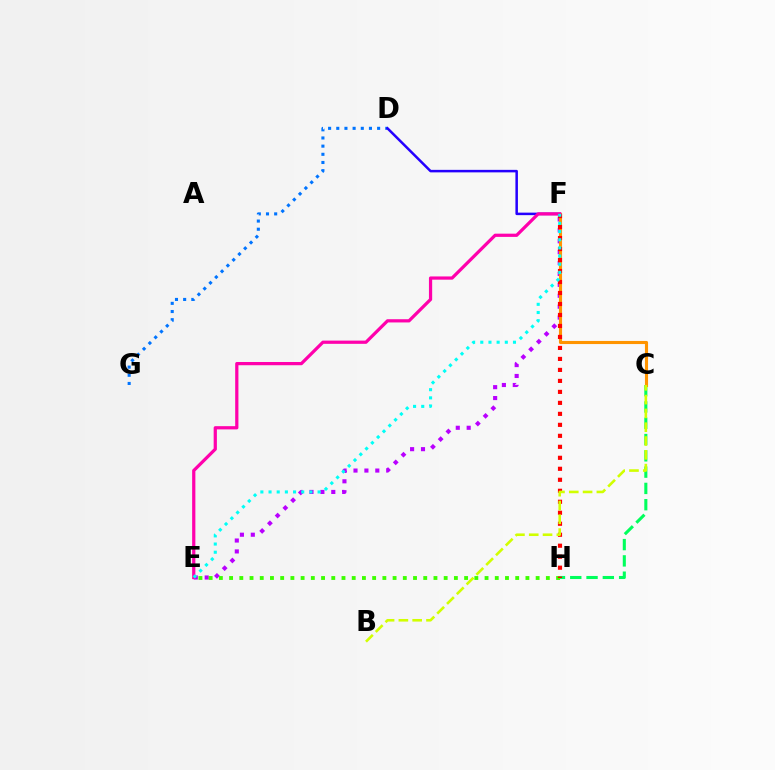{('E', 'F'): [{'color': '#b900ff', 'line_style': 'dotted', 'thickness': 2.96}, {'color': '#ff00ac', 'line_style': 'solid', 'thickness': 2.32}, {'color': '#00fff6', 'line_style': 'dotted', 'thickness': 2.22}], ('D', 'G'): [{'color': '#0074ff', 'line_style': 'dotted', 'thickness': 2.22}], ('C', 'H'): [{'color': '#00ff5c', 'line_style': 'dashed', 'thickness': 2.21}], ('E', 'H'): [{'color': '#3dff00', 'line_style': 'dotted', 'thickness': 2.78}], ('C', 'F'): [{'color': '#ff9400', 'line_style': 'solid', 'thickness': 2.24}], ('F', 'H'): [{'color': '#ff0000', 'line_style': 'dotted', 'thickness': 2.99}], ('D', 'F'): [{'color': '#2500ff', 'line_style': 'solid', 'thickness': 1.81}], ('B', 'C'): [{'color': '#d1ff00', 'line_style': 'dashed', 'thickness': 1.88}]}